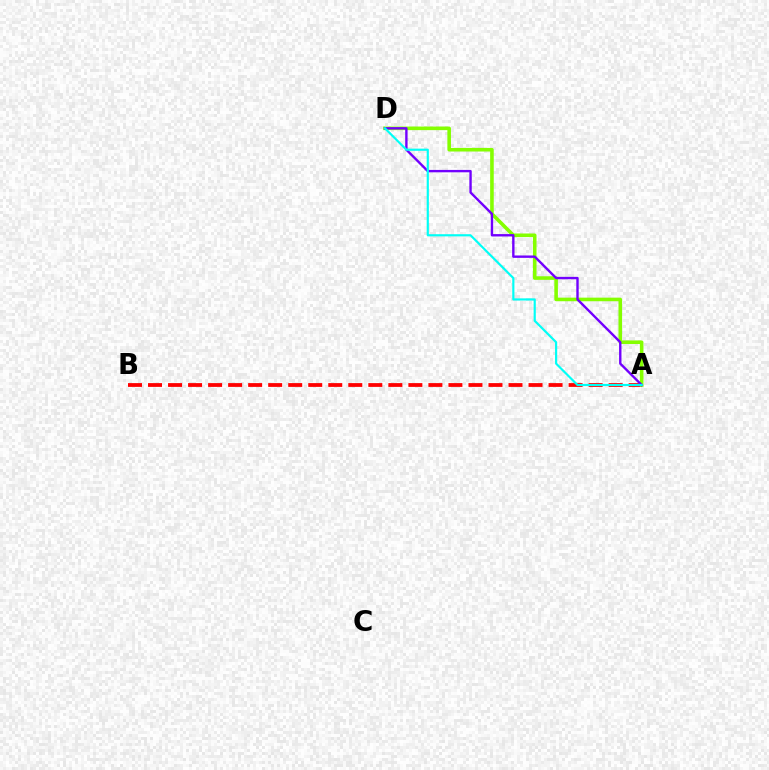{('A', 'B'): [{'color': '#ff0000', 'line_style': 'dashed', 'thickness': 2.72}], ('A', 'D'): [{'color': '#84ff00', 'line_style': 'solid', 'thickness': 2.58}, {'color': '#7200ff', 'line_style': 'solid', 'thickness': 1.72}, {'color': '#00fff6', 'line_style': 'solid', 'thickness': 1.56}]}